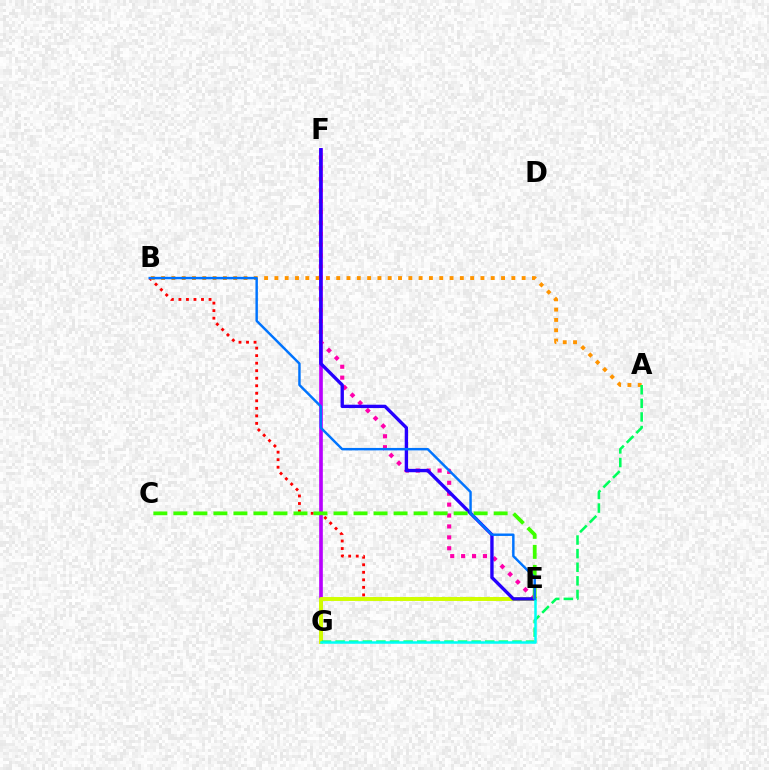{('F', 'G'): [{'color': '#b900ff', 'line_style': 'solid', 'thickness': 2.63}], ('B', 'E'): [{'color': '#ff0000', 'line_style': 'dotted', 'thickness': 2.04}, {'color': '#0074ff', 'line_style': 'solid', 'thickness': 1.76}], ('E', 'G'): [{'color': '#d1ff00', 'line_style': 'solid', 'thickness': 2.83}, {'color': '#00fff6', 'line_style': 'solid', 'thickness': 1.82}], ('E', 'F'): [{'color': '#ff00ac', 'line_style': 'dotted', 'thickness': 2.96}, {'color': '#2500ff', 'line_style': 'solid', 'thickness': 2.41}], ('A', 'B'): [{'color': '#ff9400', 'line_style': 'dotted', 'thickness': 2.8}], ('A', 'G'): [{'color': '#00ff5c', 'line_style': 'dashed', 'thickness': 1.85}], ('C', 'E'): [{'color': '#3dff00', 'line_style': 'dashed', 'thickness': 2.72}]}